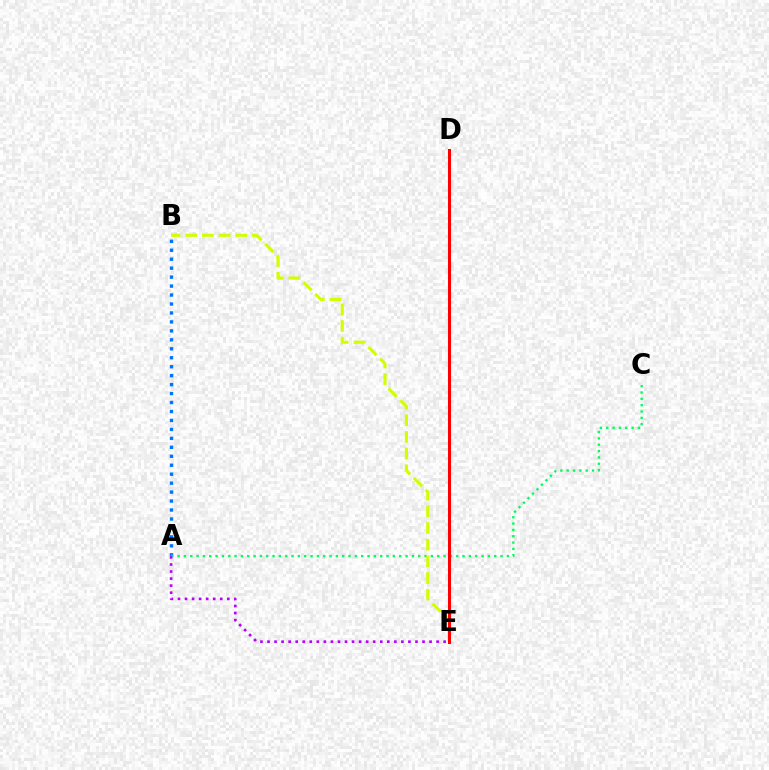{('A', 'B'): [{'color': '#0074ff', 'line_style': 'dotted', 'thickness': 2.43}], ('A', 'C'): [{'color': '#00ff5c', 'line_style': 'dotted', 'thickness': 1.72}], ('B', 'E'): [{'color': '#d1ff00', 'line_style': 'dashed', 'thickness': 2.26}], ('A', 'E'): [{'color': '#b900ff', 'line_style': 'dotted', 'thickness': 1.91}], ('D', 'E'): [{'color': '#ff0000', 'line_style': 'solid', 'thickness': 2.19}]}